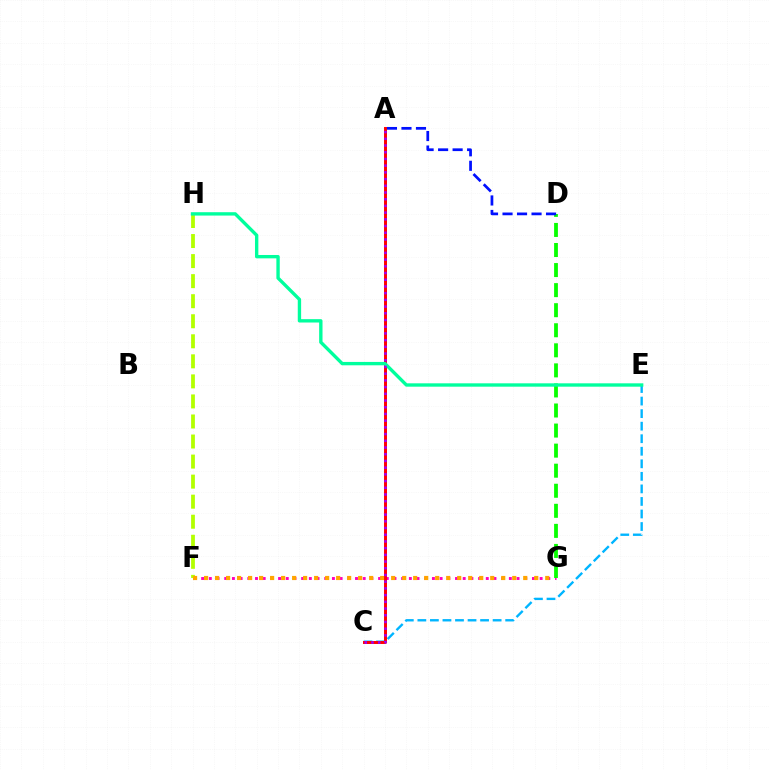{('F', 'G'): [{'color': '#ff00bd', 'line_style': 'dotted', 'thickness': 2.09}, {'color': '#ffa500', 'line_style': 'dotted', 'thickness': 2.99}], ('F', 'H'): [{'color': '#b3ff00', 'line_style': 'dashed', 'thickness': 2.72}], ('D', 'G'): [{'color': '#08ff00', 'line_style': 'dashed', 'thickness': 2.73}], ('C', 'E'): [{'color': '#00b5ff', 'line_style': 'dashed', 'thickness': 1.7}], ('A', 'C'): [{'color': '#ff0000', 'line_style': 'solid', 'thickness': 2.13}, {'color': '#9b00ff', 'line_style': 'dotted', 'thickness': 1.82}], ('E', 'H'): [{'color': '#00ff9d', 'line_style': 'solid', 'thickness': 2.42}], ('A', 'D'): [{'color': '#0010ff', 'line_style': 'dashed', 'thickness': 1.97}]}